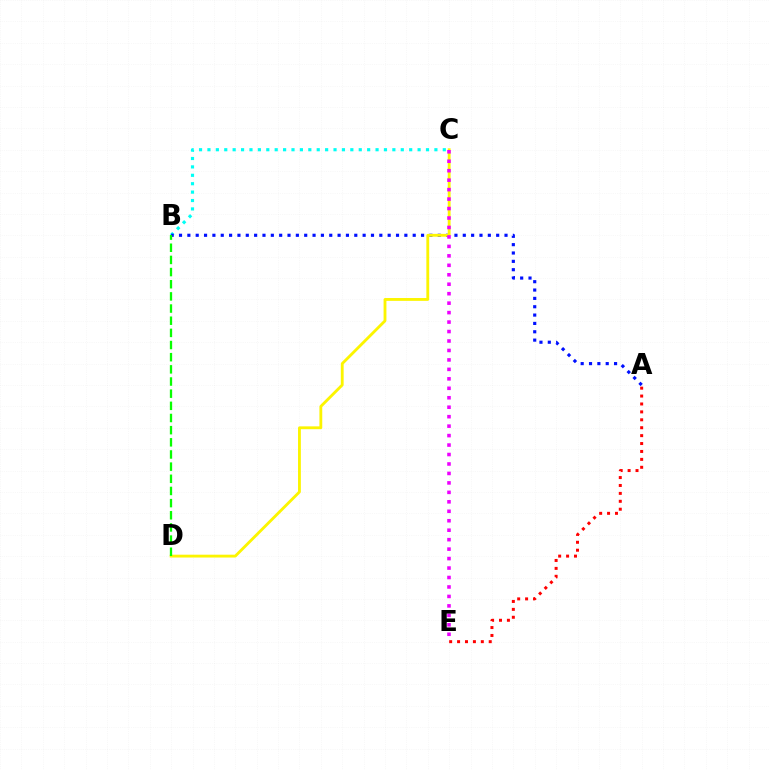{('B', 'C'): [{'color': '#00fff6', 'line_style': 'dotted', 'thickness': 2.28}], ('A', 'B'): [{'color': '#0010ff', 'line_style': 'dotted', 'thickness': 2.27}], ('C', 'D'): [{'color': '#fcf500', 'line_style': 'solid', 'thickness': 2.04}], ('C', 'E'): [{'color': '#ee00ff', 'line_style': 'dotted', 'thickness': 2.57}], ('B', 'D'): [{'color': '#08ff00', 'line_style': 'dashed', 'thickness': 1.65}], ('A', 'E'): [{'color': '#ff0000', 'line_style': 'dotted', 'thickness': 2.15}]}